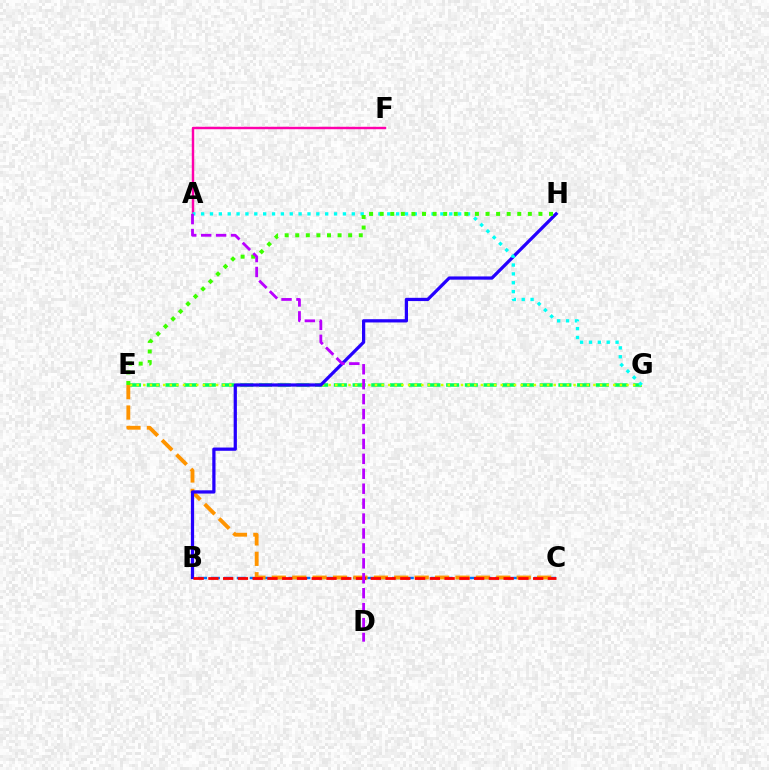{('E', 'G'): [{'color': '#00ff5c', 'line_style': 'dashed', 'thickness': 2.54}, {'color': '#d1ff00', 'line_style': 'dotted', 'thickness': 1.8}], ('B', 'C'): [{'color': '#0074ff', 'line_style': 'dashed', 'thickness': 1.76}, {'color': '#ff0000', 'line_style': 'dashed', 'thickness': 2.01}], ('C', 'E'): [{'color': '#ff9400', 'line_style': 'dashed', 'thickness': 2.77}], ('A', 'F'): [{'color': '#ff00ac', 'line_style': 'solid', 'thickness': 1.75}], ('B', 'H'): [{'color': '#2500ff', 'line_style': 'solid', 'thickness': 2.33}], ('A', 'G'): [{'color': '#00fff6', 'line_style': 'dotted', 'thickness': 2.41}], ('E', 'H'): [{'color': '#3dff00', 'line_style': 'dotted', 'thickness': 2.88}], ('A', 'D'): [{'color': '#b900ff', 'line_style': 'dashed', 'thickness': 2.03}]}